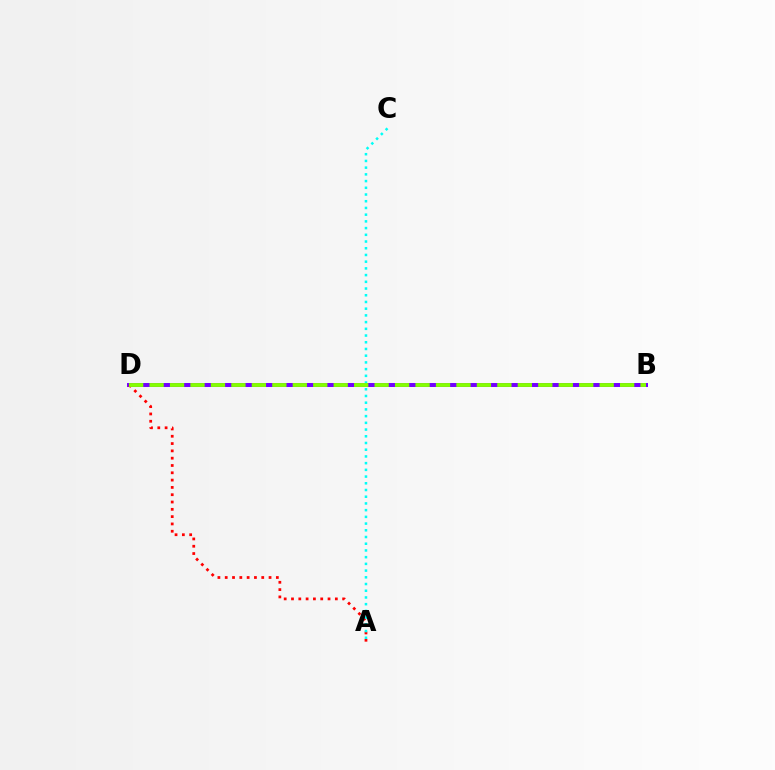{('B', 'D'): [{'color': '#7200ff', 'line_style': 'solid', 'thickness': 2.86}, {'color': '#84ff00', 'line_style': 'dashed', 'thickness': 2.78}], ('A', 'D'): [{'color': '#ff0000', 'line_style': 'dotted', 'thickness': 1.99}], ('A', 'C'): [{'color': '#00fff6', 'line_style': 'dotted', 'thickness': 1.82}]}